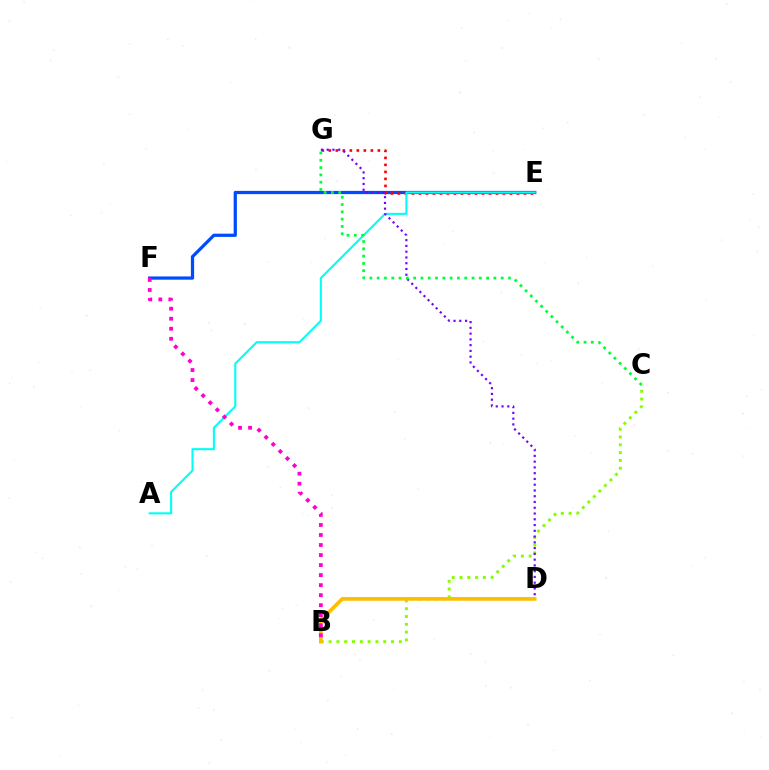{('E', 'F'): [{'color': '#004bff', 'line_style': 'solid', 'thickness': 2.33}], ('E', 'G'): [{'color': '#ff0000', 'line_style': 'dotted', 'thickness': 1.9}], ('B', 'C'): [{'color': '#84ff00', 'line_style': 'dotted', 'thickness': 2.12}], ('A', 'E'): [{'color': '#00fff6', 'line_style': 'solid', 'thickness': 1.5}], ('B', 'D'): [{'color': '#ffbd00', 'line_style': 'solid', 'thickness': 2.64}], ('B', 'F'): [{'color': '#ff00cf', 'line_style': 'dotted', 'thickness': 2.72}], ('D', 'G'): [{'color': '#7200ff', 'line_style': 'dotted', 'thickness': 1.57}], ('C', 'G'): [{'color': '#00ff39', 'line_style': 'dotted', 'thickness': 1.98}]}